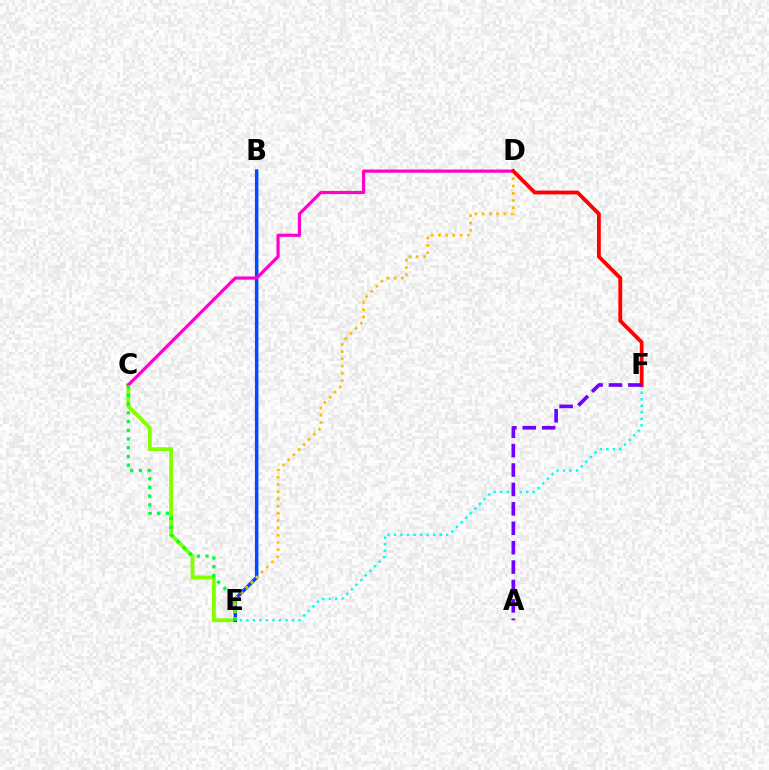{('C', 'E'): [{'color': '#84ff00', 'line_style': 'solid', 'thickness': 2.74}, {'color': '#00ff39', 'line_style': 'dotted', 'thickness': 2.37}], ('B', 'E'): [{'color': '#004bff', 'line_style': 'solid', 'thickness': 2.52}], ('E', 'F'): [{'color': '#00fff6', 'line_style': 'dotted', 'thickness': 1.77}], ('C', 'D'): [{'color': '#ff00cf', 'line_style': 'solid', 'thickness': 2.29}], ('D', 'E'): [{'color': '#ffbd00', 'line_style': 'dotted', 'thickness': 1.97}], ('D', 'F'): [{'color': '#ff0000', 'line_style': 'solid', 'thickness': 2.75}], ('A', 'F'): [{'color': '#7200ff', 'line_style': 'dashed', 'thickness': 2.64}]}